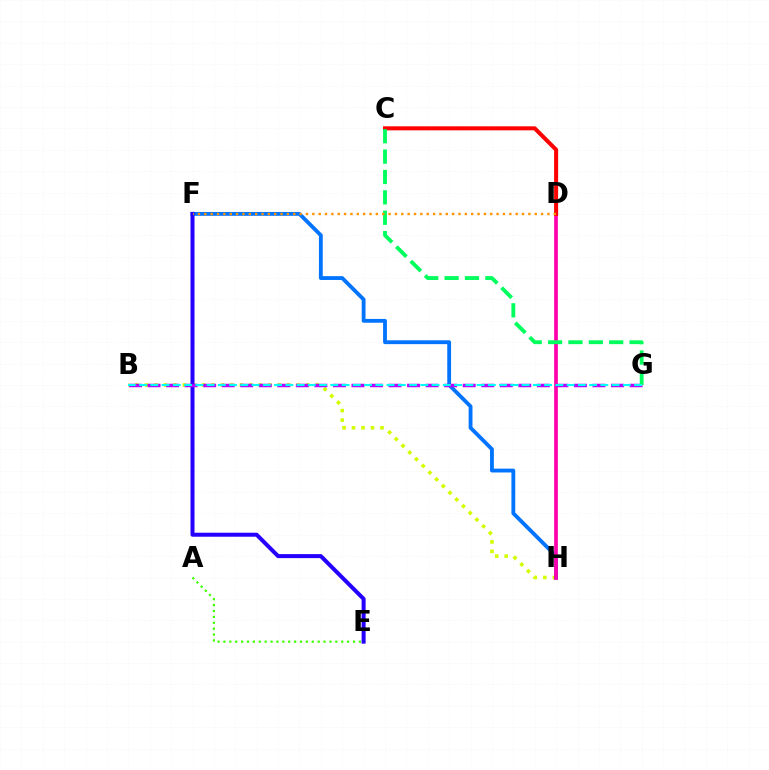{('A', 'E'): [{'color': '#3dff00', 'line_style': 'dotted', 'thickness': 1.6}], ('B', 'H'): [{'color': '#d1ff00', 'line_style': 'dotted', 'thickness': 2.58}], ('F', 'H'): [{'color': '#0074ff', 'line_style': 'solid', 'thickness': 2.75}], ('E', 'F'): [{'color': '#2500ff', 'line_style': 'solid', 'thickness': 2.89}], ('D', 'H'): [{'color': '#ff00ac', 'line_style': 'solid', 'thickness': 2.68}], ('B', 'G'): [{'color': '#b900ff', 'line_style': 'dashed', 'thickness': 2.52}, {'color': '#00fff6', 'line_style': 'dashed', 'thickness': 1.53}], ('C', 'D'): [{'color': '#ff0000', 'line_style': 'solid', 'thickness': 2.91}], ('C', 'G'): [{'color': '#00ff5c', 'line_style': 'dashed', 'thickness': 2.77}], ('D', 'F'): [{'color': '#ff9400', 'line_style': 'dotted', 'thickness': 1.73}]}